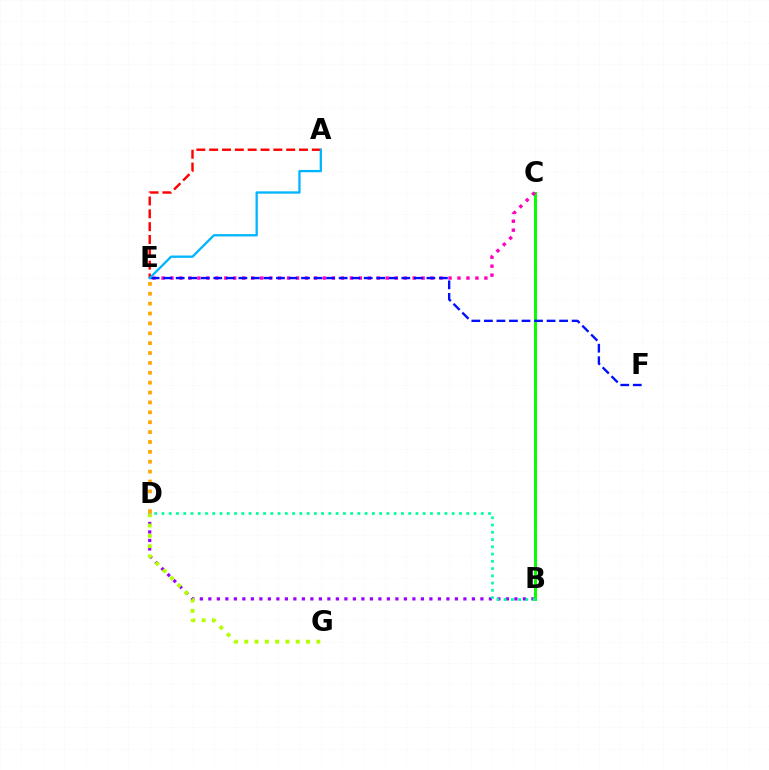{('A', 'E'): [{'color': '#ff0000', 'line_style': 'dashed', 'thickness': 1.74}, {'color': '#00b5ff', 'line_style': 'solid', 'thickness': 1.66}], ('B', 'D'): [{'color': '#9b00ff', 'line_style': 'dotted', 'thickness': 2.31}, {'color': '#00ff9d', 'line_style': 'dotted', 'thickness': 1.97}], ('B', 'C'): [{'color': '#08ff00', 'line_style': 'solid', 'thickness': 2.14}], ('C', 'E'): [{'color': '#ff00bd', 'line_style': 'dotted', 'thickness': 2.44}], ('E', 'F'): [{'color': '#0010ff', 'line_style': 'dashed', 'thickness': 1.7}], ('D', 'E'): [{'color': '#ffa500', 'line_style': 'dotted', 'thickness': 2.68}], ('D', 'G'): [{'color': '#b3ff00', 'line_style': 'dotted', 'thickness': 2.8}]}